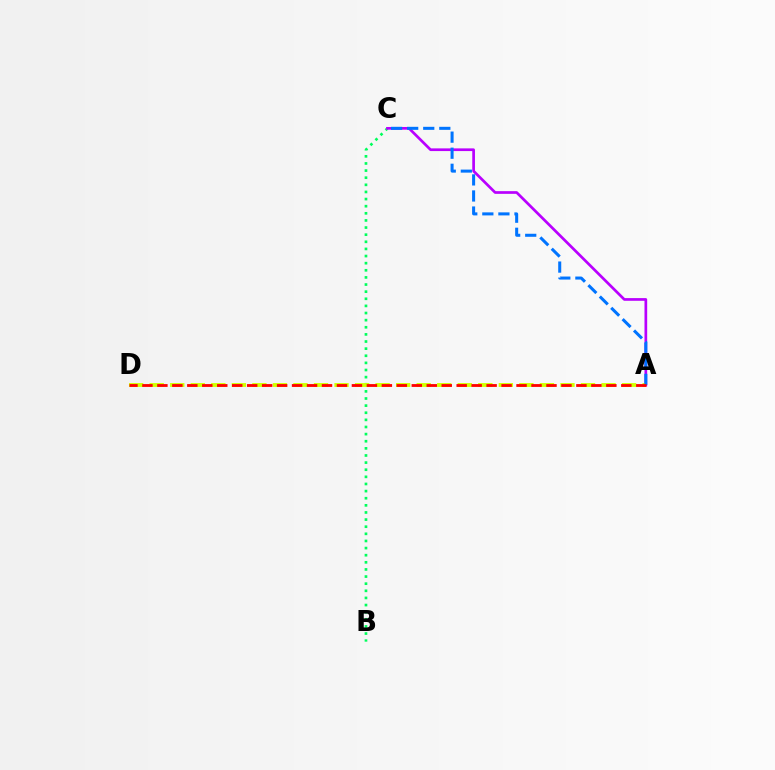{('B', 'C'): [{'color': '#00ff5c', 'line_style': 'dotted', 'thickness': 1.94}], ('A', 'C'): [{'color': '#b900ff', 'line_style': 'solid', 'thickness': 1.94}, {'color': '#0074ff', 'line_style': 'dashed', 'thickness': 2.18}], ('A', 'D'): [{'color': '#d1ff00', 'line_style': 'dashed', 'thickness': 2.79}, {'color': '#ff0000', 'line_style': 'dashed', 'thickness': 2.03}]}